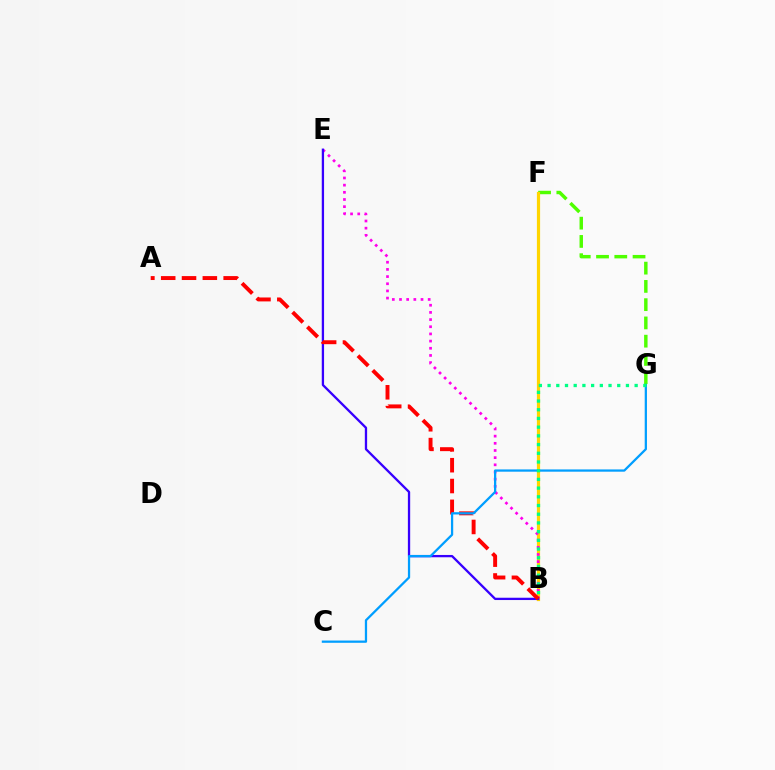{('F', 'G'): [{'color': '#4fff00', 'line_style': 'dashed', 'thickness': 2.48}], ('B', 'F'): [{'color': '#ffd500', 'line_style': 'solid', 'thickness': 2.31}], ('B', 'E'): [{'color': '#ff00ed', 'line_style': 'dotted', 'thickness': 1.95}, {'color': '#3700ff', 'line_style': 'solid', 'thickness': 1.66}], ('A', 'B'): [{'color': '#ff0000', 'line_style': 'dashed', 'thickness': 2.83}], ('C', 'G'): [{'color': '#009eff', 'line_style': 'solid', 'thickness': 1.63}], ('B', 'G'): [{'color': '#00ff86', 'line_style': 'dotted', 'thickness': 2.37}]}